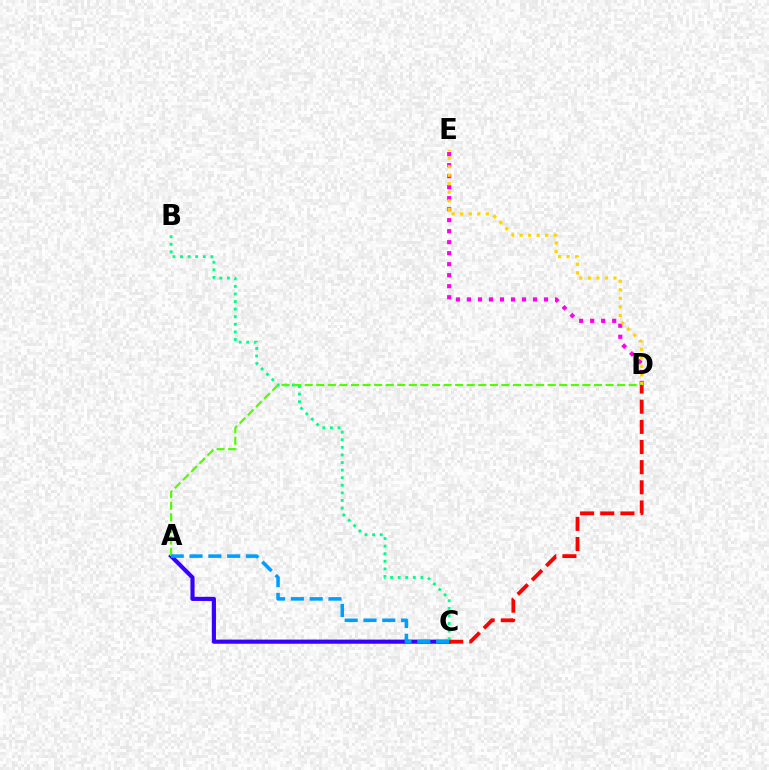{('D', 'E'): [{'color': '#ff00ed', 'line_style': 'dotted', 'thickness': 2.99}, {'color': '#ffd500', 'line_style': 'dotted', 'thickness': 2.32}], ('A', 'C'): [{'color': '#3700ff', 'line_style': 'solid', 'thickness': 2.98}, {'color': '#009eff', 'line_style': 'dashed', 'thickness': 2.55}], ('B', 'C'): [{'color': '#00ff86', 'line_style': 'dotted', 'thickness': 2.06}], ('A', 'D'): [{'color': '#4fff00', 'line_style': 'dashed', 'thickness': 1.57}], ('C', 'D'): [{'color': '#ff0000', 'line_style': 'dashed', 'thickness': 2.74}]}